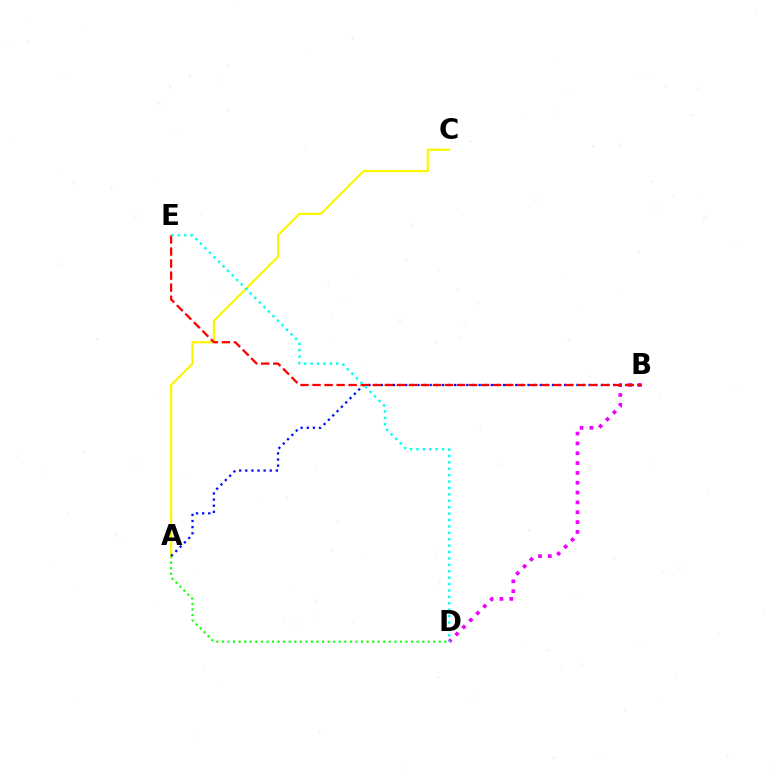{('A', 'D'): [{'color': '#08ff00', 'line_style': 'dotted', 'thickness': 1.51}], ('B', 'D'): [{'color': '#ee00ff', 'line_style': 'dotted', 'thickness': 2.67}], ('A', 'C'): [{'color': '#fcf500', 'line_style': 'solid', 'thickness': 1.56}], ('A', 'B'): [{'color': '#0010ff', 'line_style': 'dotted', 'thickness': 1.66}], ('B', 'E'): [{'color': '#ff0000', 'line_style': 'dashed', 'thickness': 1.64}], ('D', 'E'): [{'color': '#00fff6', 'line_style': 'dotted', 'thickness': 1.74}]}